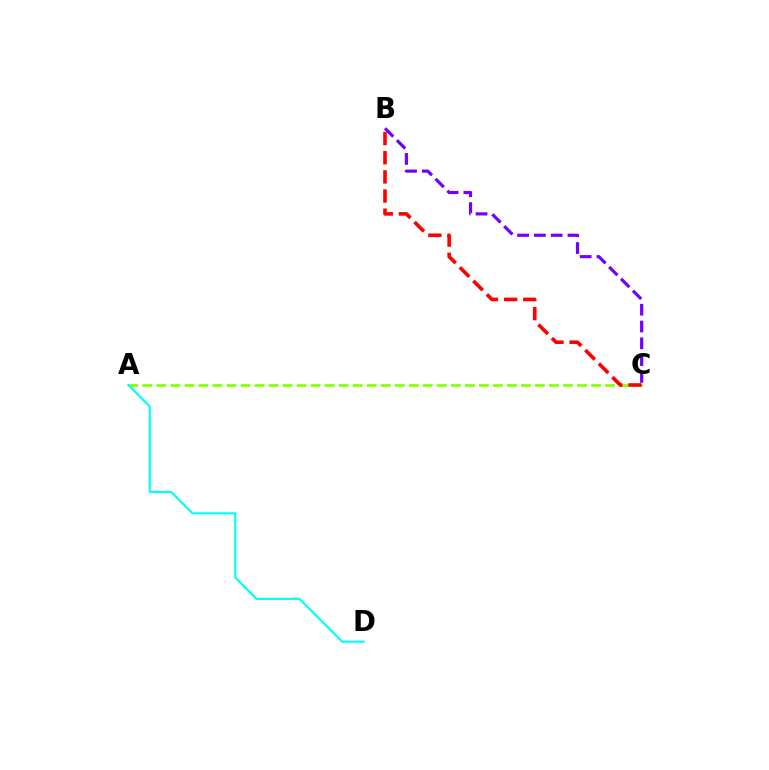{('A', 'C'): [{'color': '#84ff00', 'line_style': 'dashed', 'thickness': 1.9}], ('B', 'C'): [{'color': '#ff0000', 'line_style': 'dashed', 'thickness': 2.6}, {'color': '#7200ff', 'line_style': 'dashed', 'thickness': 2.28}], ('A', 'D'): [{'color': '#00fff6', 'line_style': 'solid', 'thickness': 1.54}]}